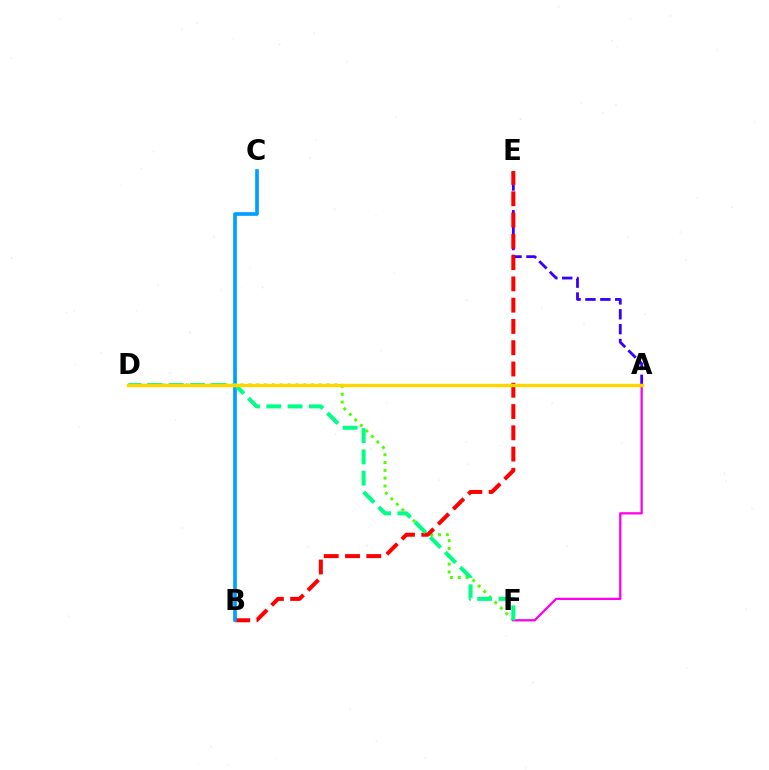{('D', 'F'): [{'color': '#4fff00', 'line_style': 'dotted', 'thickness': 2.12}, {'color': '#00ff86', 'line_style': 'dashed', 'thickness': 2.89}], ('A', 'E'): [{'color': '#3700ff', 'line_style': 'dashed', 'thickness': 2.02}], ('B', 'E'): [{'color': '#ff0000', 'line_style': 'dashed', 'thickness': 2.89}], ('A', 'F'): [{'color': '#ff00ed', 'line_style': 'solid', 'thickness': 1.64}], ('B', 'C'): [{'color': '#009eff', 'line_style': 'solid', 'thickness': 2.62}], ('A', 'D'): [{'color': '#ffd500', 'line_style': 'solid', 'thickness': 2.45}]}